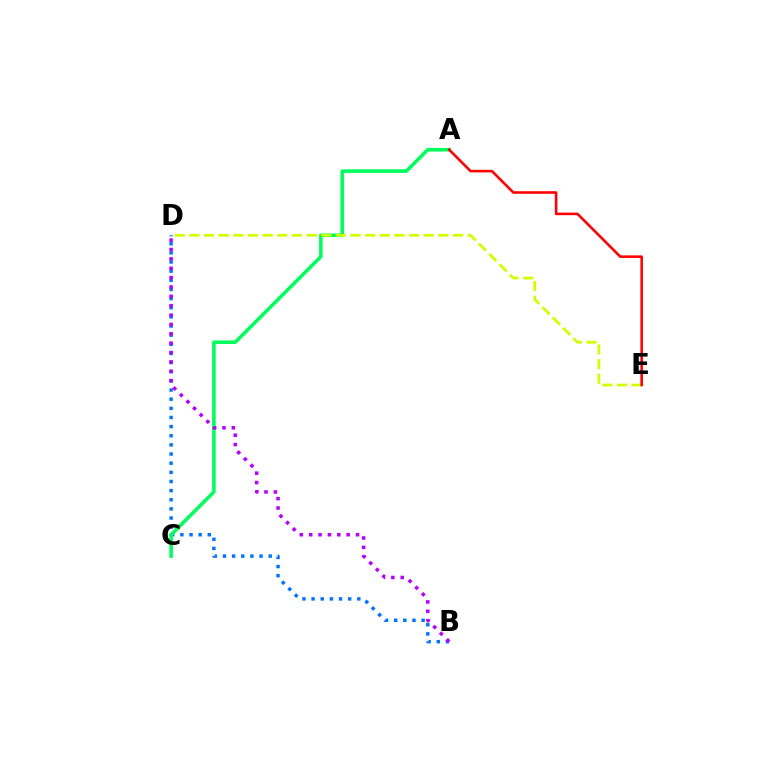{('B', 'D'): [{'color': '#0074ff', 'line_style': 'dotted', 'thickness': 2.48}, {'color': '#b900ff', 'line_style': 'dotted', 'thickness': 2.54}], ('A', 'C'): [{'color': '#00ff5c', 'line_style': 'solid', 'thickness': 2.56}], ('D', 'E'): [{'color': '#d1ff00', 'line_style': 'dashed', 'thickness': 1.99}], ('A', 'E'): [{'color': '#ff0000', 'line_style': 'solid', 'thickness': 1.86}]}